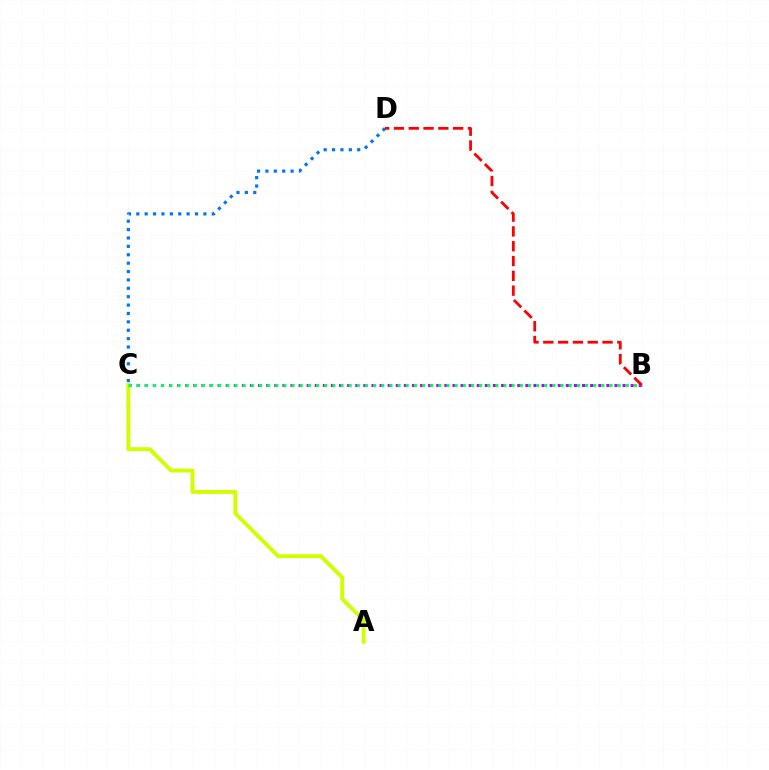{('B', 'C'): [{'color': '#b900ff', 'line_style': 'dotted', 'thickness': 2.2}, {'color': '#00ff5c', 'line_style': 'dotted', 'thickness': 2.21}], ('C', 'D'): [{'color': '#0074ff', 'line_style': 'dotted', 'thickness': 2.28}], ('B', 'D'): [{'color': '#ff0000', 'line_style': 'dashed', 'thickness': 2.01}], ('A', 'C'): [{'color': '#d1ff00', 'line_style': 'solid', 'thickness': 2.8}]}